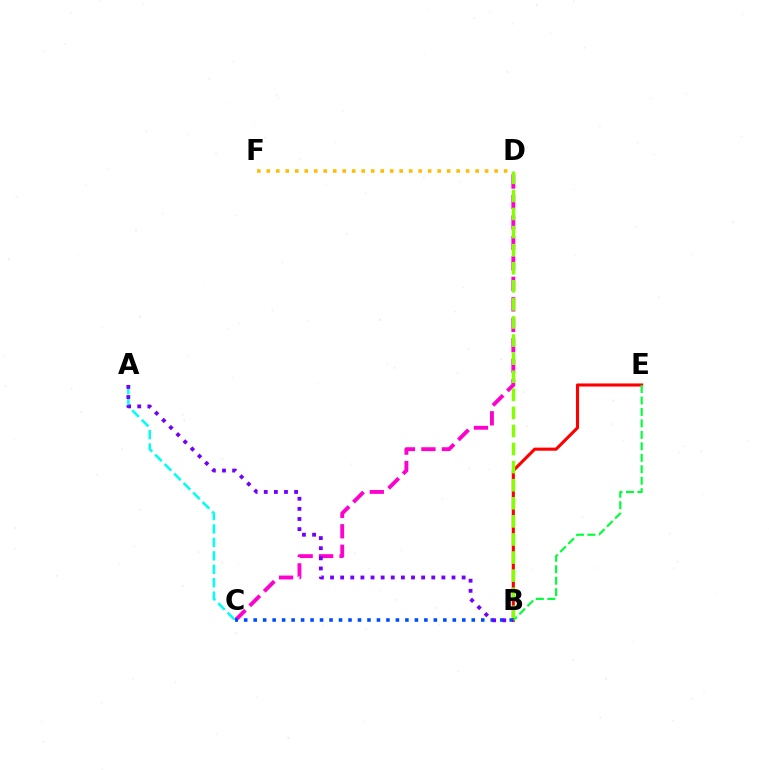{('C', 'D'): [{'color': '#ff00cf', 'line_style': 'dashed', 'thickness': 2.78}], ('B', 'E'): [{'color': '#ff0000', 'line_style': 'solid', 'thickness': 2.23}, {'color': '#00ff39', 'line_style': 'dashed', 'thickness': 1.56}], ('B', 'C'): [{'color': '#004bff', 'line_style': 'dotted', 'thickness': 2.58}], ('A', 'C'): [{'color': '#00fff6', 'line_style': 'dashed', 'thickness': 1.83}], ('D', 'F'): [{'color': '#ffbd00', 'line_style': 'dotted', 'thickness': 2.58}], ('A', 'B'): [{'color': '#7200ff', 'line_style': 'dotted', 'thickness': 2.75}], ('B', 'D'): [{'color': '#84ff00', 'line_style': 'dashed', 'thickness': 2.46}]}